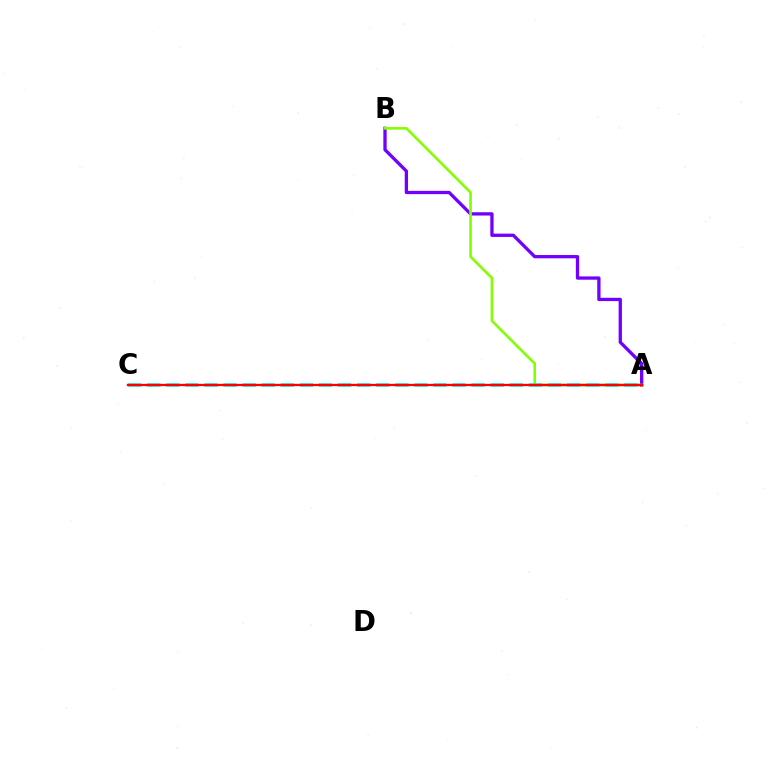{('A', 'B'): [{'color': '#7200ff', 'line_style': 'solid', 'thickness': 2.38}, {'color': '#84ff00', 'line_style': 'solid', 'thickness': 1.9}], ('A', 'C'): [{'color': '#00fff6', 'line_style': 'dashed', 'thickness': 2.59}, {'color': '#ff0000', 'line_style': 'solid', 'thickness': 1.69}]}